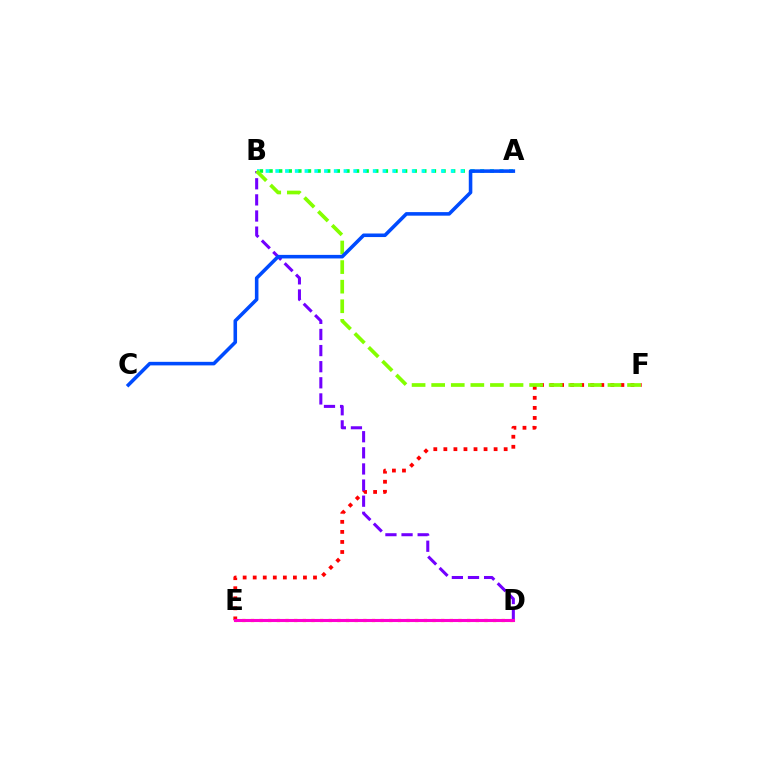{('D', 'E'): [{'color': '#ffbd00', 'line_style': 'dotted', 'thickness': 2.35}, {'color': '#ff00cf', 'line_style': 'solid', 'thickness': 2.22}], ('A', 'B'): [{'color': '#00ff39', 'line_style': 'dotted', 'thickness': 2.61}, {'color': '#00fff6', 'line_style': 'dotted', 'thickness': 2.65}], ('E', 'F'): [{'color': '#ff0000', 'line_style': 'dotted', 'thickness': 2.73}], ('B', 'D'): [{'color': '#7200ff', 'line_style': 'dashed', 'thickness': 2.19}], ('B', 'F'): [{'color': '#84ff00', 'line_style': 'dashed', 'thickness': 2.66}], ('A', 'C'): [{'color': '#004bff', 'line_style': 'solid', 'thickness': 2.56}]}